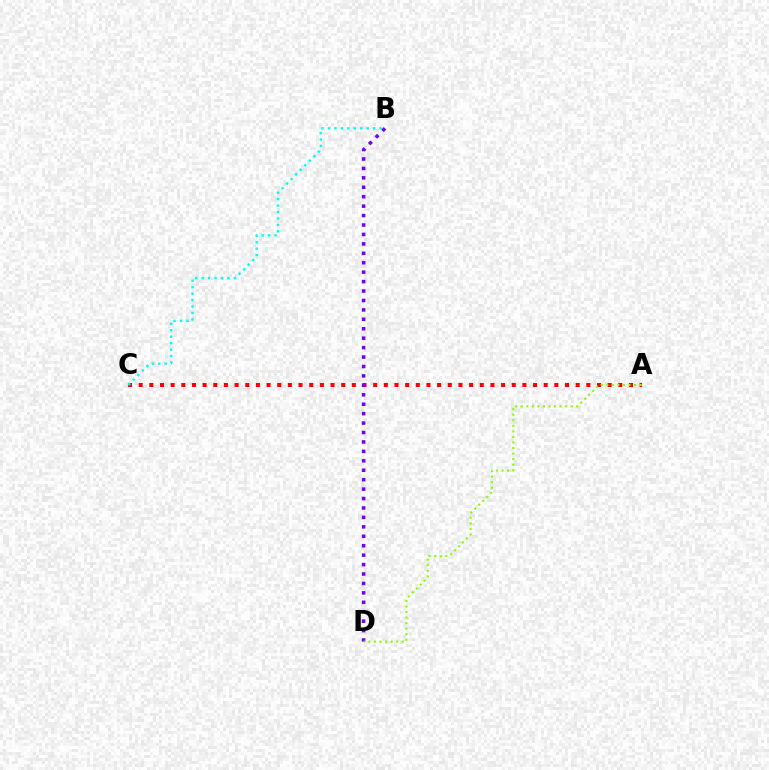{('A', 'C'): [{'color': '#ff0000', 'line_style': 'dotted', 'thickness': 2.9}], ('B', 'D'): [{'color': '#7200ff', 'line_style': 'dotted', 'thickness': 2.56}], ('B', 'C'): [{'color': '#00fff6', 'line_style': 'dotted', 'thickness': 1.75}], ('A', 'D'): [{'color': '#84ff00', 'line_style': 'dotted', 'thickness': 1.51}]}